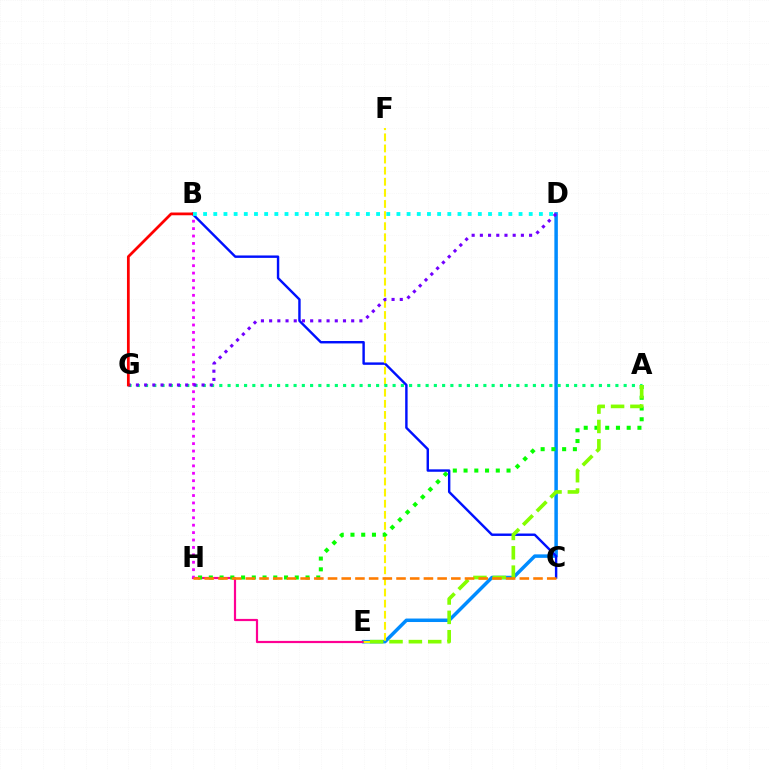{('D', 'E'): [{'color': '#008cff', 'line_style': 'solid', 'thickness': 2.51}], ('B', 'C'): [{'color': '#0010ff', 'line_style': 'solid', 'thickness': 1.74}], ('E', 'H'): [{'color': '#ff0094', 'line_style': 'solid', 'thickness': 1.58}], ('E', 'F'): [{'color': '#fcf500', 'line_style': 'dashed', 'thickness': 1.51}], ('A', 'G'): [{'color': '#00ff74', 'line_style': 'dotted', 'thickness': 2.24}], ('B', 'H'): [{'color': '#ee00ff', 'line_style': 'dotted', 'thickness': 2.01}], ('A', 'H'): [{'color': '#08ff00', 'line_style': 'dotted', 'thickness': 2.92}], ('A', 'E'): [{'color': '#84ff00', 'line_style': 'dashed', 'thickness': 2.63}], ('D', 'G'): [{'color': '#7200ff', 'line_style': 'dotted', 'thickness': 2.23}], ('C', 'H'): [{'color': '#ff7c00', 'line_style': 'dashed', 'thickness': 1.86}], ('B', 'G'): [{'color': '#ff0000', 'line_style': 'solid', 'thickness': 1.98}], ('B', 'D'): [{'color': '#00fff6', 'line_style': 'dotted', 'thickness': 2.76}]}